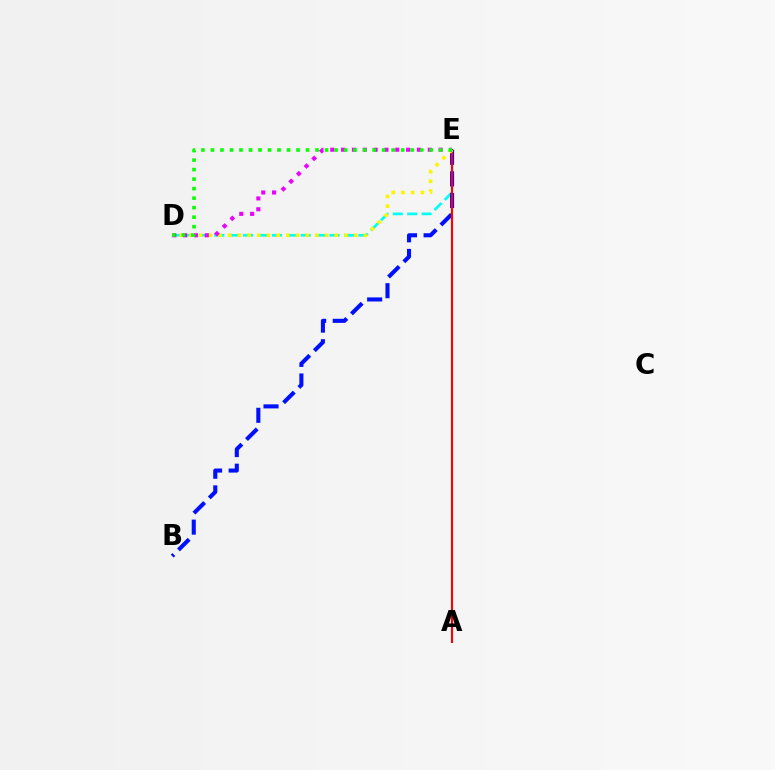{('D', 'E'): [{'color': '#00fff6', 'line_style': 'dashed', 'thickness': 1.96}, {'color': '#fcf500', 'line_style': 'dotted', 'thickness': 2.63}, {'color': '#ee00ff', 'line_style': 'dotted', 'thickness': 2.94}, {'color': '#08ff00', 'line_style': 'dotted', 'thickness': 2.58}], ('B', 'E'): [{'color': '#0010ff', 'line_style': 'dashed', 'thickness': 2.94}], ('A', 'E'): [{'color': '#ff0000', 'line_style': 'solid', 'thickness': 1.54}]}